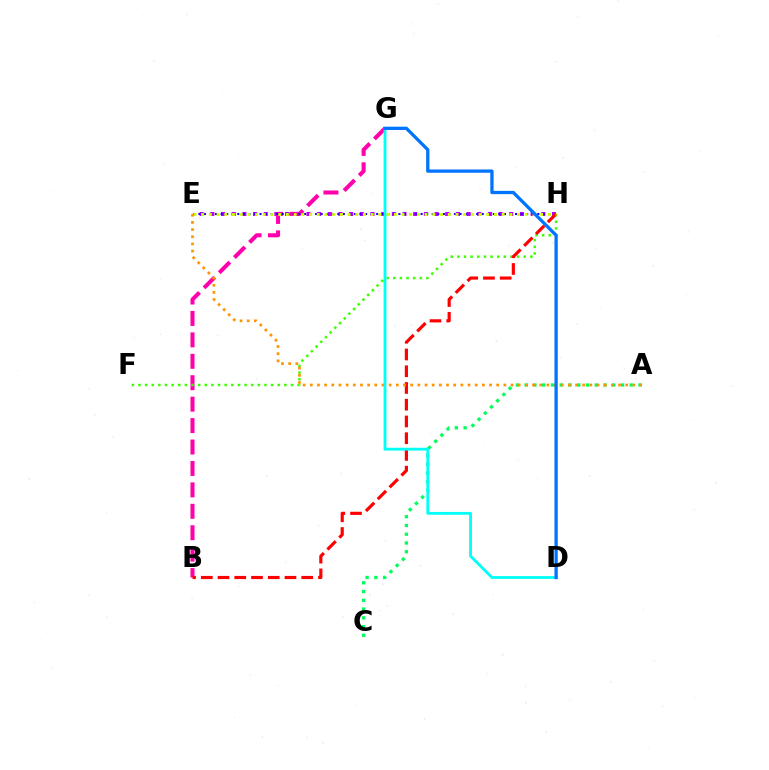{('E', 'H'): [{'color': '#b900ff', 'line_style': 'dotted', 'thickness': 2.9}, {'color': '#2500ff', 'line_style': 'dotted', 'thickness': 1.51}, {'color': '#d1ff00', 'line_style': 'dotted', 'thickness': 2.09}], ('B', 'G'): [{'color': '#ff00ac', 'line_style': 'dashed', 'thickness': 2.91}], ('F', 'H'): [{'color': '#3dff00', 'line_style': 'dotted', 'thickness': 1.8}], ('B', 'H'): [{'color': '#ff0000', 'line_style': 'dashed', 'thickness': 2.27}], ('A', 'C'): [{'color': '#00ff5c', 'line_style': 'dotted', 'thickness': 2.38}], ('A', 'E'): [{'color': '#ff9400', 'line_style': 'dotted', 'thickness': 1.95}], ('D', 'G'): [{'color': '#00fff6', 'line_style': 'solid', 'thickness': 2.04}, {'color': '#0074ff', 'line_style': 'solid', 'thickness': 2.36}]}